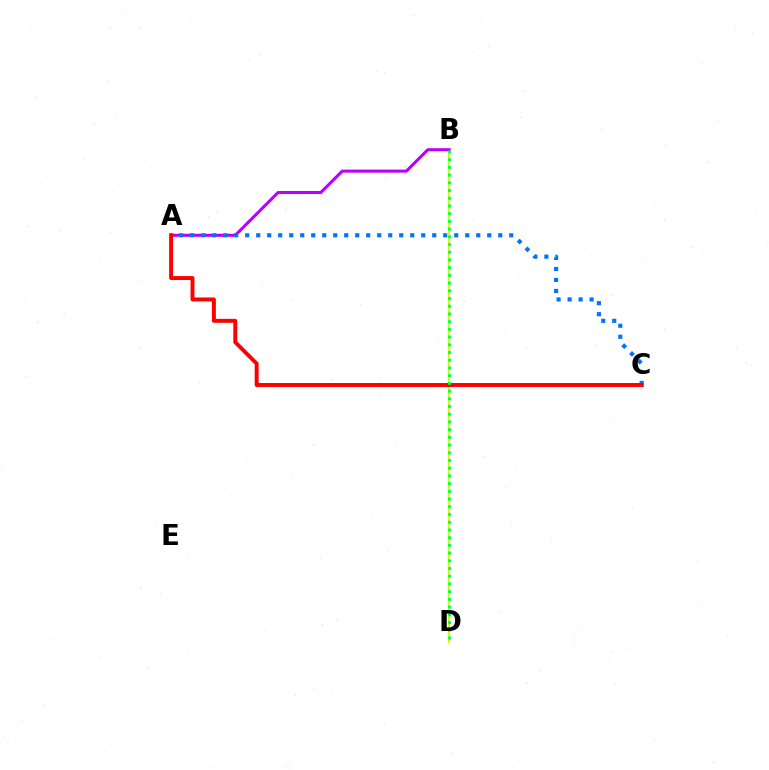{('B', 'D'): [{'color': '#d1ff00', 'line_style': 'solid', 'thickness': 1.5}, {'color': '#00ff5c', 'line_style': 'dotted', 'thickness': 2.1}], ('A', 'B'): [{'color': '#b900ff', 'line_style': 'solid', 'thickness': 2.19}], ('A', 'C'): [{'color': '#0074ff', 'line_style': 'dotted', 'thickness': 2.99}, {'color': '#ff0000', 'line_style': 'solid', 'thickness': 2.84}]}